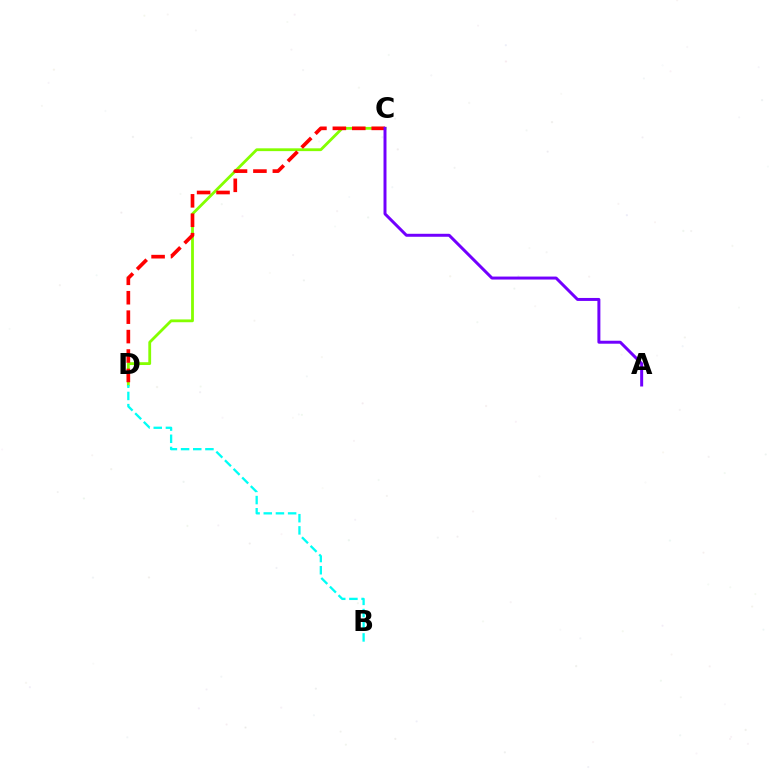{('C', 'D'): [{'color': '#84ff00', 'line_style': 'solid', 'thickness': 2.02}, {'color': '#ff0000', 'line_style': 'dashed', 'thickness': 2.64}], ('B', 'D'): [{'color': '#00fff6', 'line_style': 'dashed', 'thickness': 1.65}], ('A', 'C'): [{'color': '#7200ff', 'line_style': 'solid', 'thickness': 2.14}]}